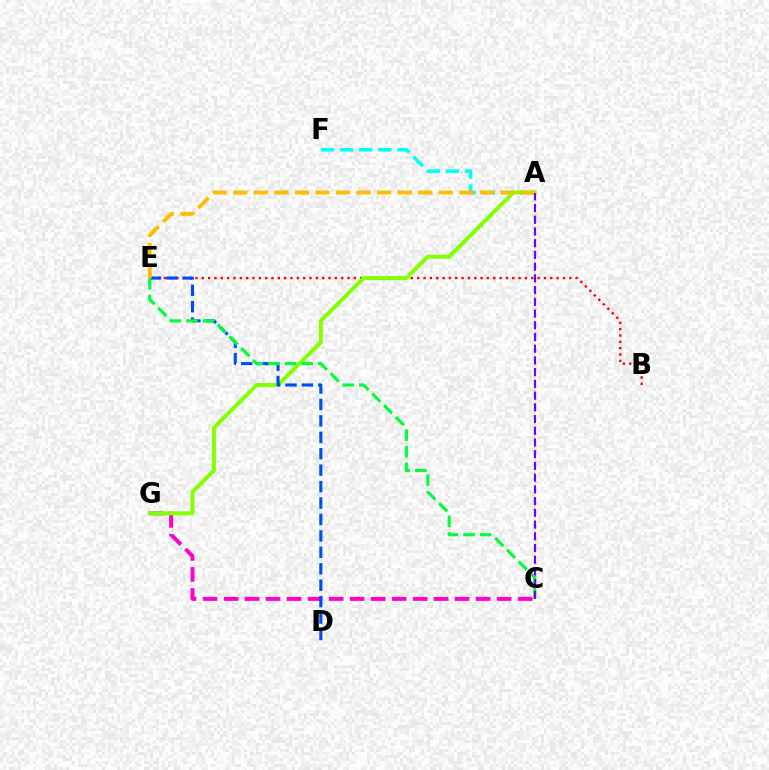{('C', 'G'): [{'color': '#ff00cf', 'line_style': 'dashed', 'thickness': 2.85}], ('B', 'E'): [{'color': '#ff0000', 'line_style': 'dotted', 'thickness': 1.72}], ('A', 'F'): [{'color': '#00fff6', 'line_style': 'dashed', 'thickness': 2.6}], ('A', 'G'): [{'color': '#84ff00', 'line_style': 'solid', 'thickness': 2.86}], ('D', 'E'): [{'color': '#004bff', 'line_style': 'dashed', 'thickness': 2.23}], ('A', 'E'): [{'color': '#ffbd00', 'line_style': 'dashed', 'thickness': 2.79}], ('C', 'E'): [{'color': '#00ff39', 'line_style': 'dashed', 'thickness': 2.26}], ('A', 'C'): [{'color': '#7200ff', 'line_style': 'dashed', 'thickness': 1.59}]}